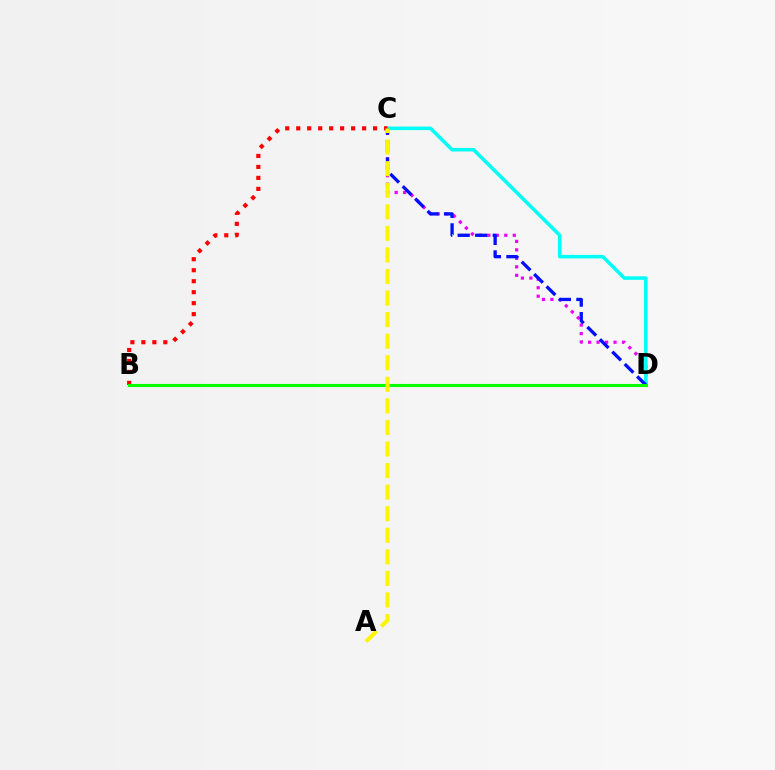{('C', 'D'): [{'color': '#ee00ff', 'line_style': 'dotted', 'thickness': 2.31}, {'color': '#00fff6', 'line_style': 'solid', 'thickness': 2.55}, {'color': '#0010ff', 'line_style': 'dashed', 'thickness': 2.38}], ('B', 'C'): [{'color': '#ff0000', 'line_style': 'dotted', 'thickness': 2.98}], ('B', 'D'): [{'color': '#08ff00', 'line_style': 'solid', 'thickness': 2.23}], ('A', 'C'): [{'color': '#fcf500', 'line_style': 'dashed', 'thickness': 2.93}]}